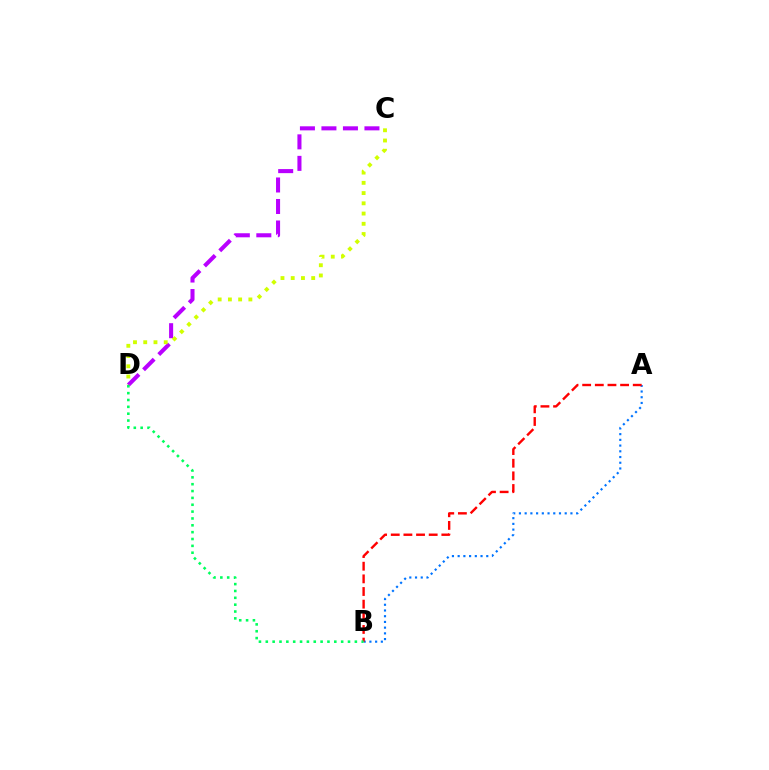{('A', 'B'): [{'color': '#0074ff', 'line_style': 'dotted', 'thickness': 1.55}, {'color': '#ff0000', 'line_style': 'dashed', 'thickness': 1.72}], ('C', 'D'): [{'color': '#b900ff', 'line_style': 'dashed', 'thickness': 2.92}, {'color': '#d1ff00', 'line_style': 'dotted', 'thickness': 2.78}], ('B', 'D'): [{'color': '#00ff5c', 'line_style': 'dotted', 'thickness': 1.86}]}